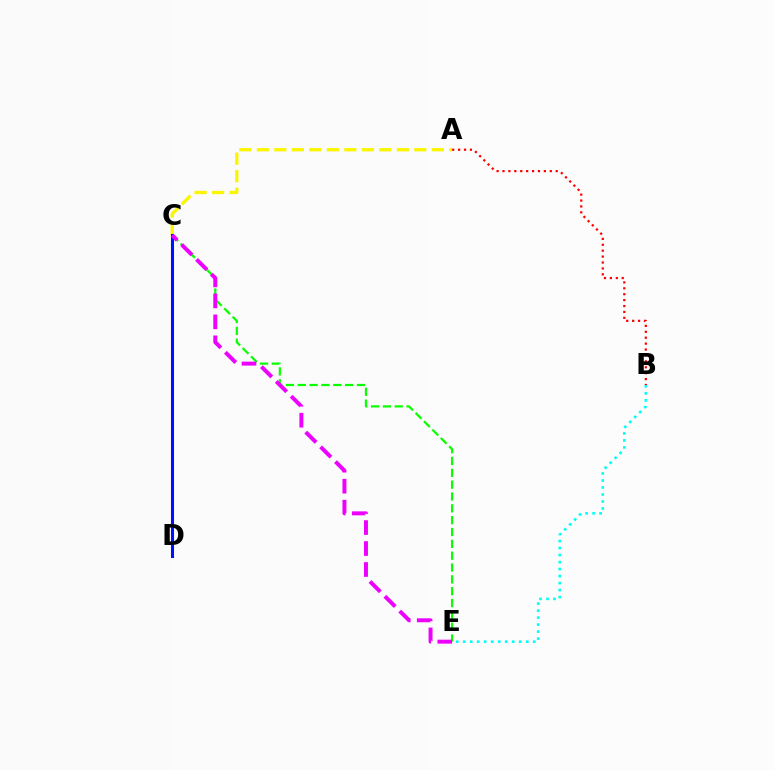{('A', 'C'): [{'color': '#fcf500', 'line_style': 'dashed', 'thickness': 2.38}], ('B', 'E'): [{'color': '#00fff6', 'line_style': 'dotted', 'thickness': 1.9}], ('A', 'B'): [{'color': '#ff0000', 'line_style': 'dotted', 'thickness': 1.61}], ('C', 'E'): [{'color': '#08ff00', 'line_style': 'dashed', 'thickness': 1.61}, {'color': '#ee00ff', 'line_style': 'dashed', 'thickness': 2.85}], ('C', 'D'): [{'color': '#0010ff', 'line_style': 'solid', 'thickness': 2.2}]}